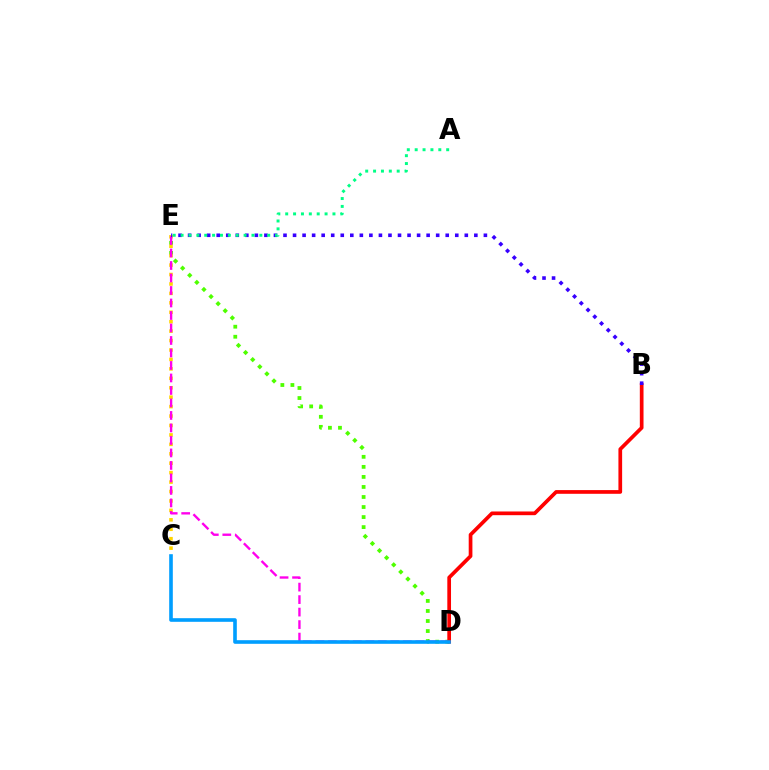{('D', 'E'): [{'color': '#4fff00', 'line_style': 'dotted', 'thickness': 2.73}, {'color': '#ff00ed', 'line_style': 'dashed', 'thickness': 1.7}], ('C', 'E'): [{'color': '#ffd500', 'line_style': 'dotted', 'thickness': 2.56}], ('B', 'D'): [{'color': '#ff0000', 'line_style': 'solid', 'thickness': 2.67}], ('C', 'D'): [{'color': '#009eff', 'line_style': 'solid', 'thickness': 2.61}], ('B', 'E'): [{'color': '#3700ff', 'line_style': 'dotted', 'thickness': 2.59}], ('A', 'E'): [{'color': '#00ff86', 'line_style': 'dotted', 'thickness': 2.14}]}